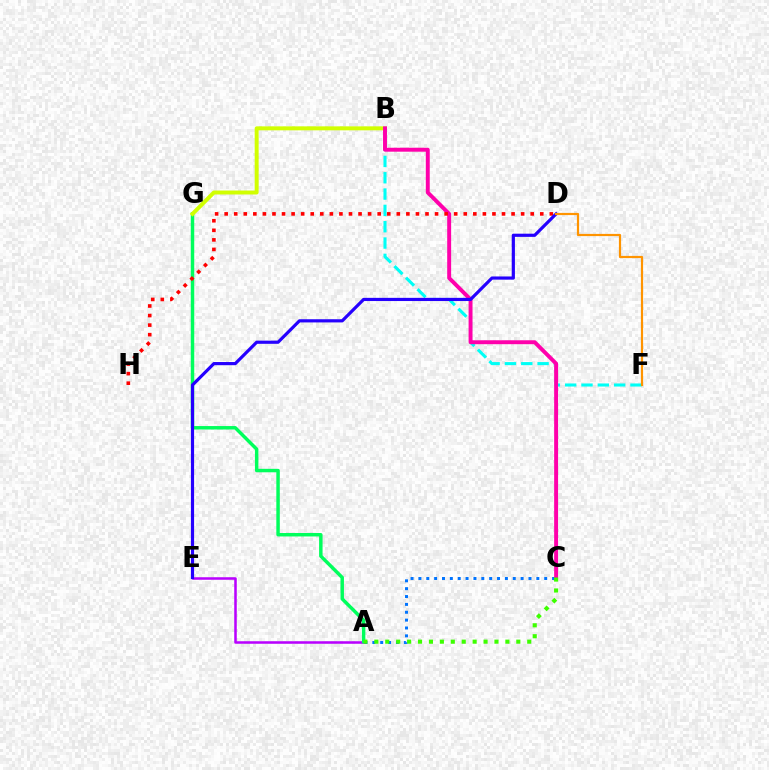{('A', 'E'): [{'color': '#b900ff', 'line_style': 'solid', 'thickness': 1.82}], ('A', 'G'): [{'color': '#00ff5c', 'line_style': 'solid', 'thickness': 2.49}], ('B', 'F'): [{'color': '#00fff6', 'line_style': 'dashed', 'thickness': 2.22}], ('B', 'G'): [{'color': '#d1ff00', 'line_style': 'solid', 'thickness': 2.86}], ('A', 'C'): [{'color': '#0074ff', 'line_style': 'dotted', 'thickness': 2.14}, {'color': '#3dff00', 'line_style': 'dotted', 'thickness': 2.97}], ('B', 'C'): [{'color': '#ff00ac', 'line_style': 'solid', 'thickness': 2.83}], ('D', 'H'): [{'color': '#ff0000', 'line_style': 'dotted', 'thickness': 2.6}], ('D', 'E'): [{'color': '#2500ff', 'line_style': 'solid', 'thickness': 2.29}], ('D', 'F'): [{'color': '#ff9400', 'line_style': 'solid', 'thickness': 1.58}]}